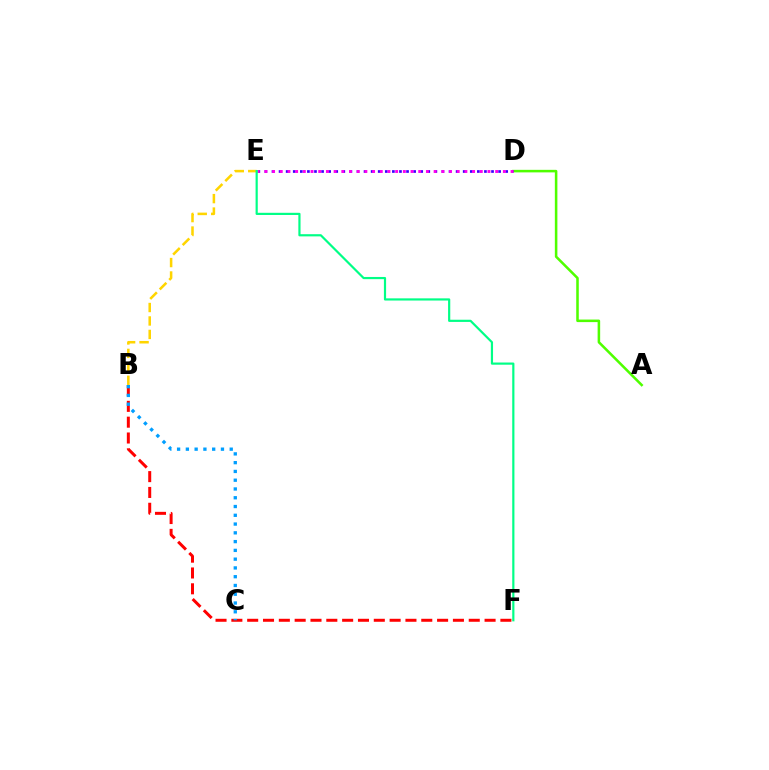{('A', 'D'): [{'color': '#4fff00', 'line_style': 'solid', 'thickness': 1.83}], ('D', 'E'): [{'color': '#3700ff', 'line_style': 'dotted', 'thickness': 1.92}, {'color': '#ff00ed', 'line_style': 'dotted', 'thickness': 2.09}], ('B', 'F'): [{'color': '#ff0000', 'line_style': 'dashed', 'thickness': 2.15}], ('B', 'E'): [{'color': '#ffd500', 'line_style': 'dashed', 'thickness': 1.83}], ('B', 'C'): [{'color': '#009eff', 'line_style': 'dotted', 'thickness': 2.38}], ('E', 'F'): [{'color': '#00ff86', 'line_style': 'solid', 'thickness': 1.58}]}